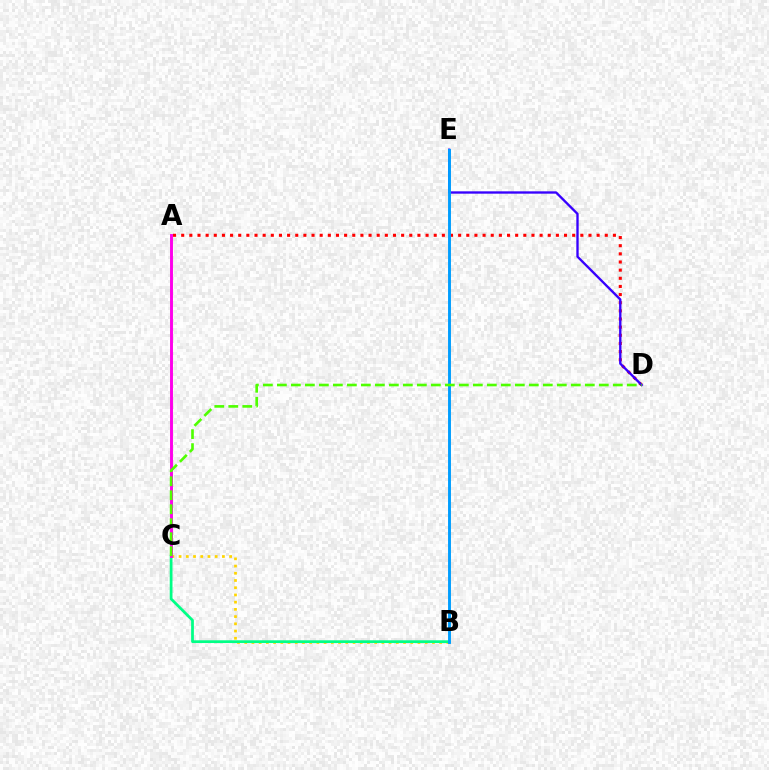{('B', 'C'): [{'color': '#ffd500', 'line_style': 'dotted', 'thickness': 1.96}, {'color': '#00ff86', 'line_style': 'solid', 'thickness': 1.98}], ('A', 'D'): [{'color': '#ff0000', 'line_style': 'dotted', 'thickness': 2.21}], ('D', 'E'): [{'color': '#3700ff', 'line_style': 'solid', 'thickness': 1.69}], ('B', 'E'): [{'color': '#009eff', 'line_style': 'solid', 'thickness': 2.1}], ('A', 'C'): [{'color': '#ff00ed', 'line_style': 'solid', 'thickness': 2.1}], ('C', 'D'): [{'color': '#4fff00', 'line_style': 'dashed', 'thickness': 1.9}]}